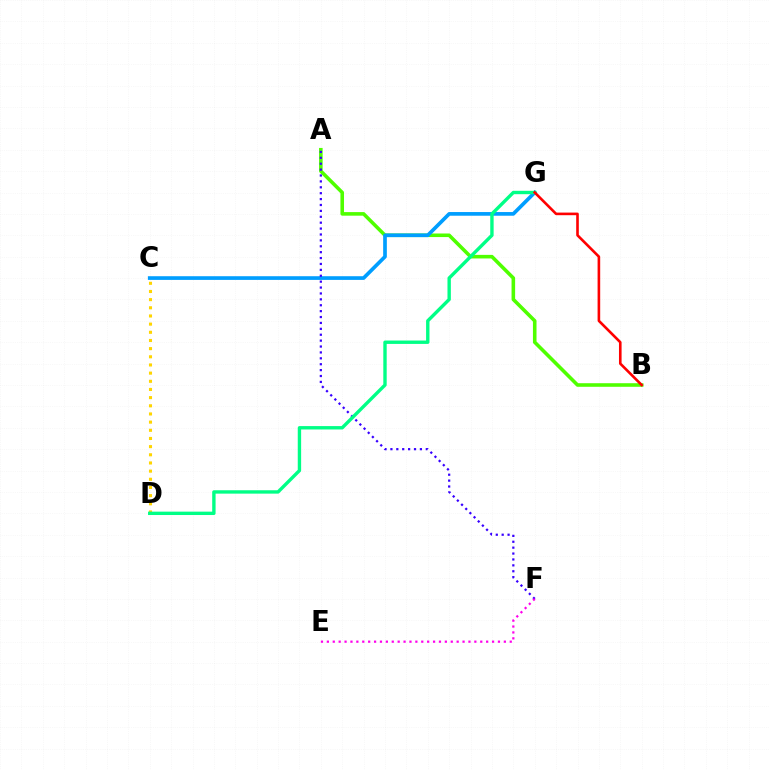{('A', 'B'): [{'color': '#4fff00', 'line_style': 'solid', 'thickness': 2.58}], ('C', 'G'): [{'color': '#009eff', 'line_style': 'solid', 'thickness': 2.65}], ('A', 'F'): [{'color': '#3700ff', 'line_style': 'dotted', 'thickness': 1.6}], ('C', 'D'): [{'color': '#ffd500', 'line_style': 'dotted', 'thickness': 2.22}], ('D', 'G'): [{'color': '#00ff86', 'line_style': 'solid', 'thickness': 2.43}], ('B', 'G'): [{'color': '#ff0000', 'line_style': 'solid', 'thickness': 1.88}], ('E', 'F'): [{'color': '#ff00ed', 'line_style': 'dotted', 'thickness': 1.6}]}